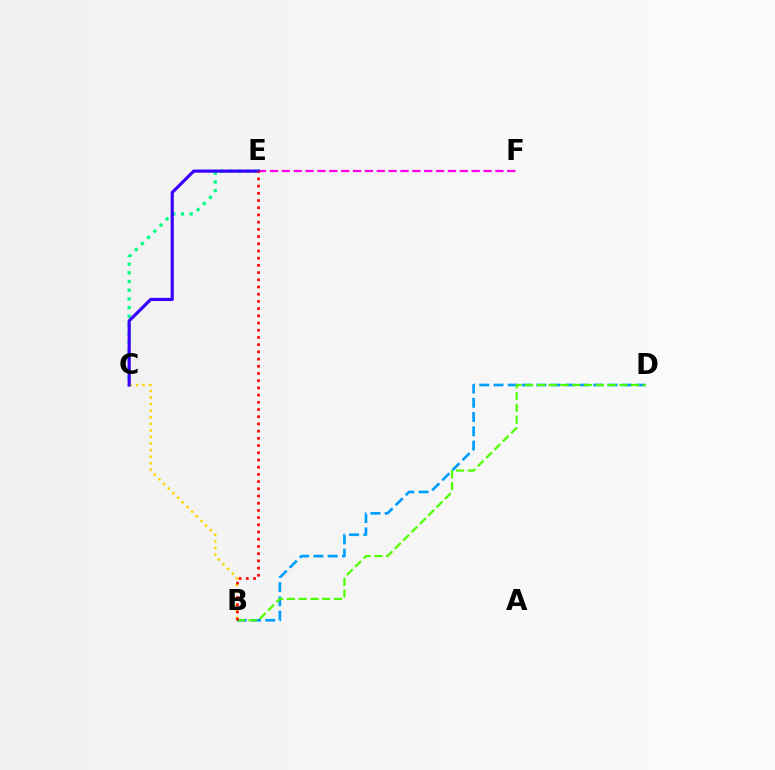{('B', 'D'): [{'color': '#009eff', 'line_style': 'dashed', 'thickness': 1.94}, {'color': '#4fff00', 'line_style': 'dashed', 'thickness': 1.6}], ('C', 'E'): [{'color': '#00ff86', 'line_style': 'dotted', 'thickness': 2.37}, {'color': '#3700ff', 'line_style': 'solid', 'thickness': 2.28}], ('B', 'C'): [{'color': '#ffd500', 'line_style': 'dotted', 'thickness': 1.78}], ('E', 'F'): [{'color': '#ff00ed', 'line_style': 'dashed', 'thickness': 1.61}], ('B', 'E'): [{'color': '#ff0000', 'line_style': 'dotted', 'thickness': 1.96}]}